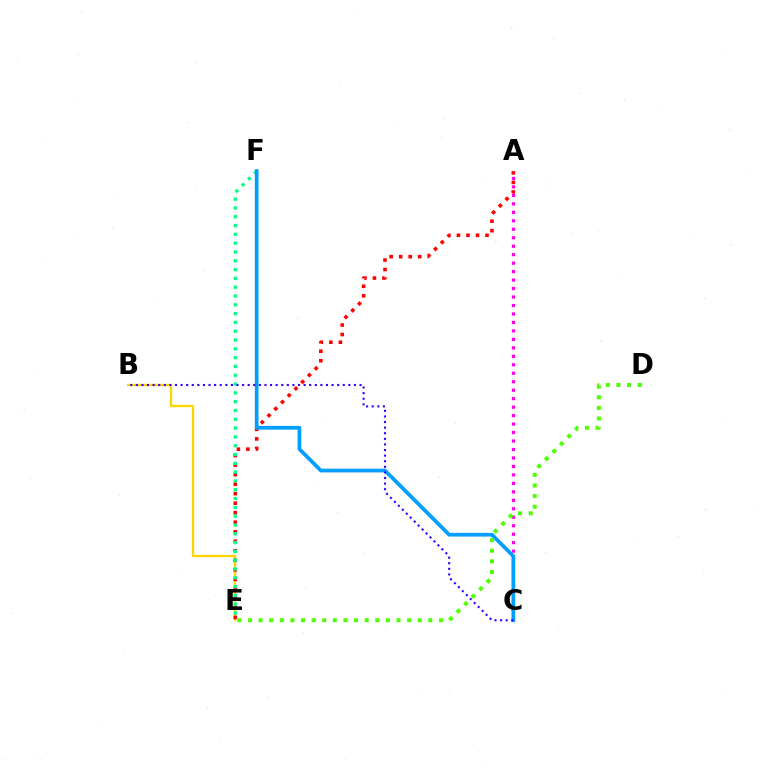{('B', 'E'): [{'color': '#ffd500', 'line_style': 'solid', 'thickness': 1.67}], ('A', 'E'): [{'color': '#ff0000', 'line_style': 'dotted', 'thickness': 2.59}], ('A', 'C'): [{'color': '#ff00ed', 'line_style': 'dotted', 'thickness': 2.3}], ('E', 'F'): [{'color': '#00ff86', 'line_style': 'dotted', 'thickness': 2.39}], ('C', 'F'): [{'color': '#009eff', 'line_style': 'solid', 'thickness': 2.68}], ('D', 'E'): [{'color': '#4fff00', 'line_style': 'dotted', 'thickness': 2.88}], ('B', 'C'): [{'color': '#3700ff', 'line_style': 'dotted', 'thickness': 1.52}]}